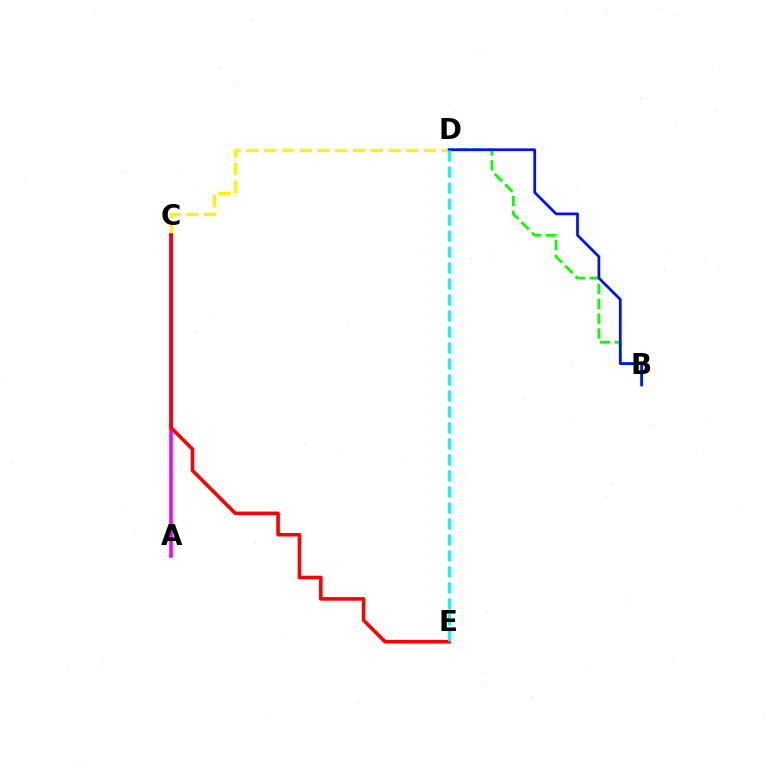{('C', 'D'): [{'color': '#fcf500', 'line_style': 'dashed', 'thickness': 2.41}], ('A', 'C'): [{'color': '#ee00ff', 'line_style': 'solid', 'thickness': 2.54}], ('C', 'E'): [{'color': '#ff0000', 'line_style': 'solid', 'thickness': 2.58}], ('B', 'D'): [{'color': '#08ff00', 'line_style': 'dashed', 'thickness': 2.02}, {'color': '#0010ff', 'line_style': 'solid', 'thickness': 1.96}], ('D', 'E'): [{'color': '#00fff6', 'line_style': 'dashed', 'thickness': 2.17}]}